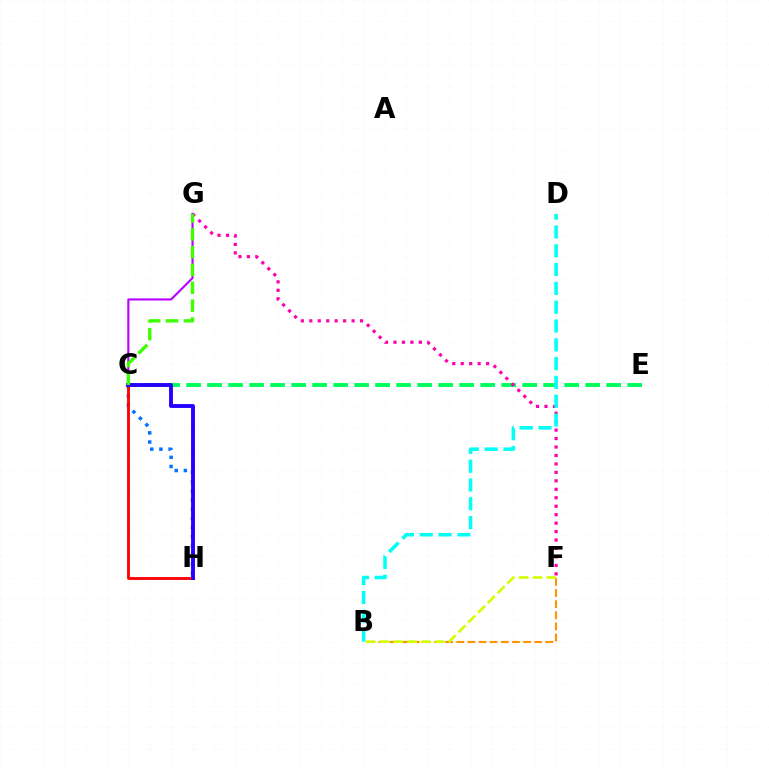{('C', 'E'): [{'color': '#00ff5c', 'line_style': 'dashed', 'thickness': 2.85}], ('C', 'H'): [{'color': '#0074ff', 'line_style': 'dotted', 'thickness': 2.49}, {'color': '#ff0000', 'line_style': 'solid', 'thickness': 2.05}, {'color': '#2500ff', 'line_style': 'solid', 'thickness': 2.78}], ('F', 'G'): [{'color': '#ff00ac', 'line_style': 'dotted', 'thickness': 2.3}], ('B', 'F'): [{'color': '#ff9400', 'line_style': 'dashed', 'thickness': 1.51}, {'color': '#d1ff00', 'line_style': 'dashed', 'thickness': 1.88}], ('C', 'G'): [{'color': '#b900ff', 'line_style': 'solid', 'thickness': 1.53}, {'color': '#3dff00', 'line_style': 'dashed', 'thickness': 2.42}], ('B', 'D'): [{'color': '#00fff6', 'line_style': 'dashed', 'thickness': 2.56}]}